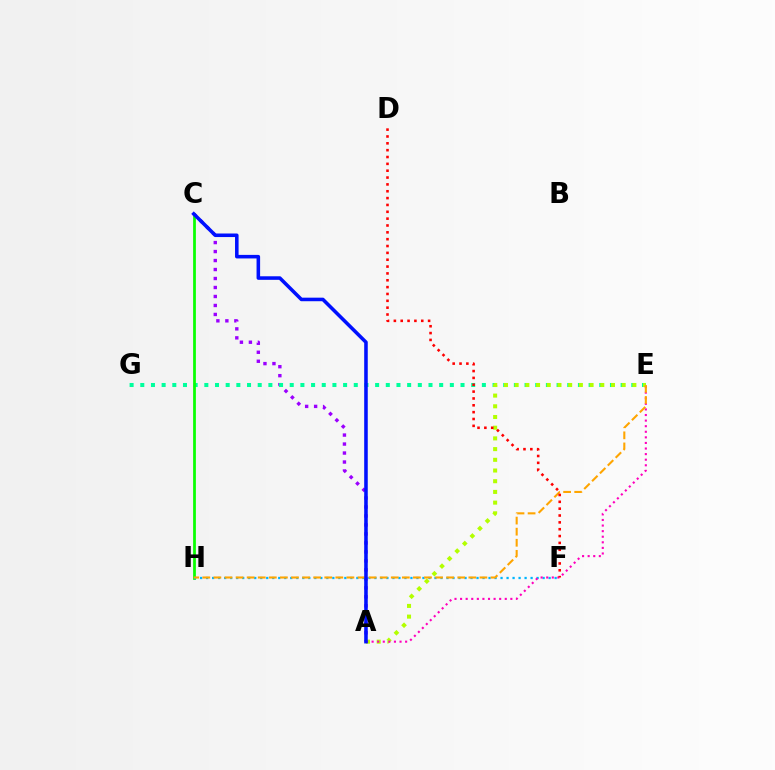{('A', 'C'): [{'color': '#9b00ff', 'line_style': 'dotted', 'thickness': 2.44}, {'color': '#0010ff', 'line_style': 'solid', 'thickness': 2.56}], ('E', 'G'): [{'color': '#00ff9d', 'line_style': 'dotted', 'thickness': 2.9}], ('A', 'E'): [{'color': '#b3ff00', 'line_style': 'dotted', 'thickness': 2.91}, {'color': '#ff00bd', 'line_style': 'dotted', 'thickness': 1.52}], ('C', 'H'): [{'color': '#08ff00', 'line_style': 'solid', 'thickness': 1.98}], ('F', 'H'): [{'color': '#00b5ff', 'line_style': 'dotted', 'thickness': 1.63}], ('E', 'H'): [{'color': '#ffa500', 'line_style': 'dashed', 'thickness': 1.51}], ('D', 'F'): [{'color': '#ff0000', 'line_style': 'dotted', 'thickness': 1.86}]}